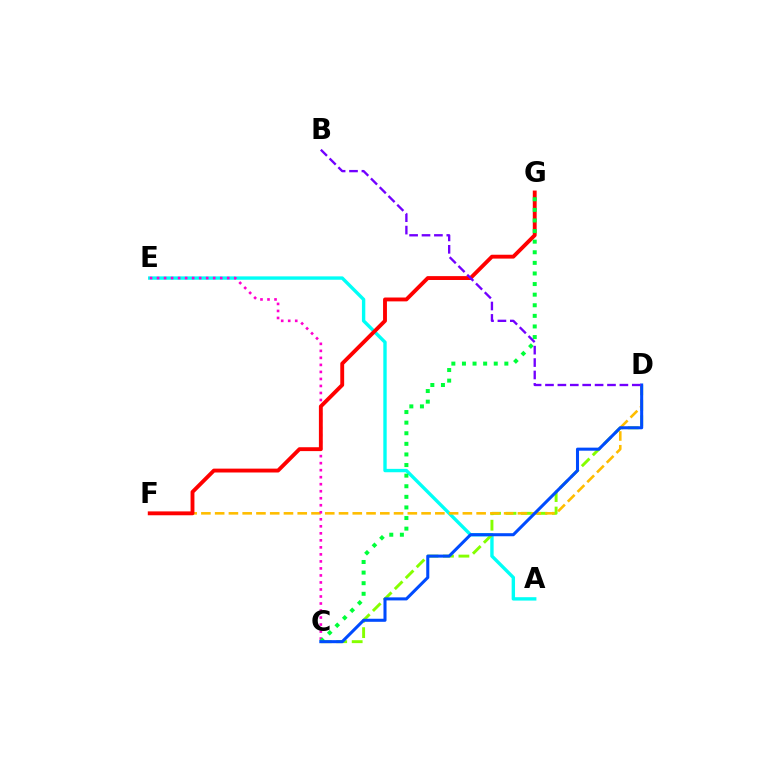{('A', 'E'): [{'color': '#00fff6', 'line_style': 'solid', 'thickness': 2.43}], ('C', 'D'): [{'color': '#84ff00', 'line_style': 'dashed', 'thickness': 2.1}, {'color': '#004bff', 'line_style': 'solid', 'thickness': 2.2}], ('D', 'F'): [{'color': '#ffbd00', 'line_style': 'dashed', 'thickness': 1.87}], ('C', 'E'): [{'color': '#ff00cf', 'line_style': 'dotted', 'thickness': 1.91}], ('F', 'G'): [{'color': '#ff0000', 'line_style': 'solid', 'thickness': 2.78}], ('C', 'G'): [{'color': '#00ff39', 'line_style': 'dotted', 'thickness': 2.88}], ('B', 'D'): [{'color': '#7200ff', 'line_style': 'dashed', 'thickness': 1.68}]}